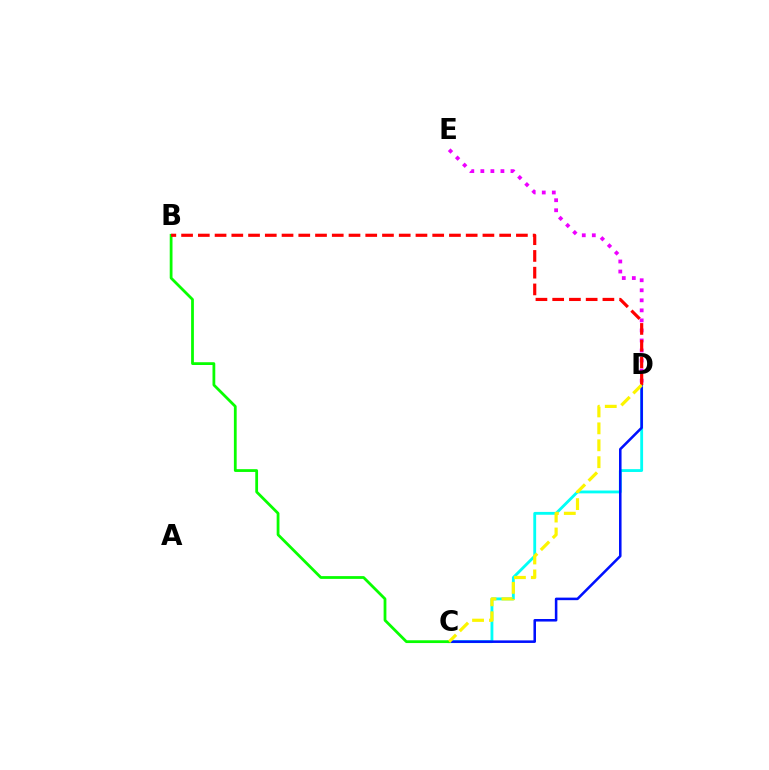{('C', 'D'): [{'color': '#00fff6', 'line_style': 'solid', 'thickness': 2.04}, {'color': '#0010ff', 'line_style': 'solid', 'thickness': 1.84}, {'color': '#fcf500', 'line_style': 'dashed', 'thickness': 2.3}], ('D', 'E'): [{'color': '#ee00ff', 'line_style': 'dotted', 'thickness': 2.73}], ('B', 'C'): [{'color': '#08ff00', 'line_style': 'solid', 'thickness': 2.0}], ('B', 'D'): [{'color': '#ff0000', 'line_style': 'dashed', 'thickness': 2.27}]}